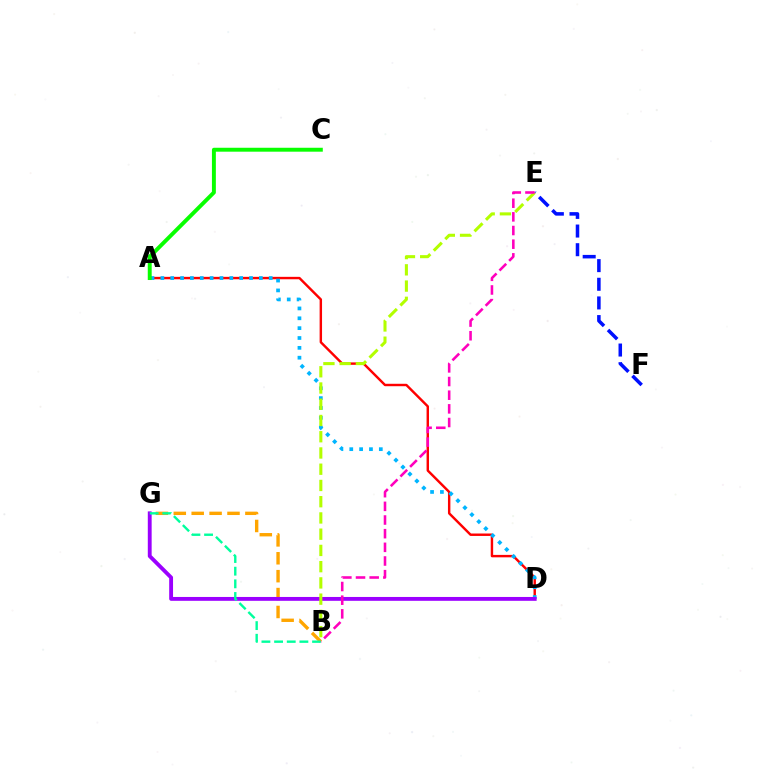{('E', 'F'): [{'color': '#0010ff', 'line_style': 'dashed', 'thickness': 2.53}], ('A', 'D'): [{'color': '#ff0000', 'line_style': 'solid', 'thickness': 1.75}, {'color': '#00b5ff', 'line_style': 'dotted', 'thickness': 2.68}], ('B', 'G'): [{'color': '#ffa500', 'line_style': 'dashed', 'thickness': 2.43}, {'color': '#00ff9d', 'line_style': 'dashed', 'thickness': 1.72}], ('D', 'G'): [{'color': '#9b00ff', 'line_style': 'solid', 'thickness': 2.77}], ('A', 'C'): [{'color': '#08ff00', 'line_style': 'solid', 'thickness': 2.82}], ('B', 'E'): [{'color': '#b3ff00', 'line_style': 'dashed', 'thickness': 2.21}, {'color': '#ff00bd', 'line_style': 'dashed', 'thickness': 1.86}]}